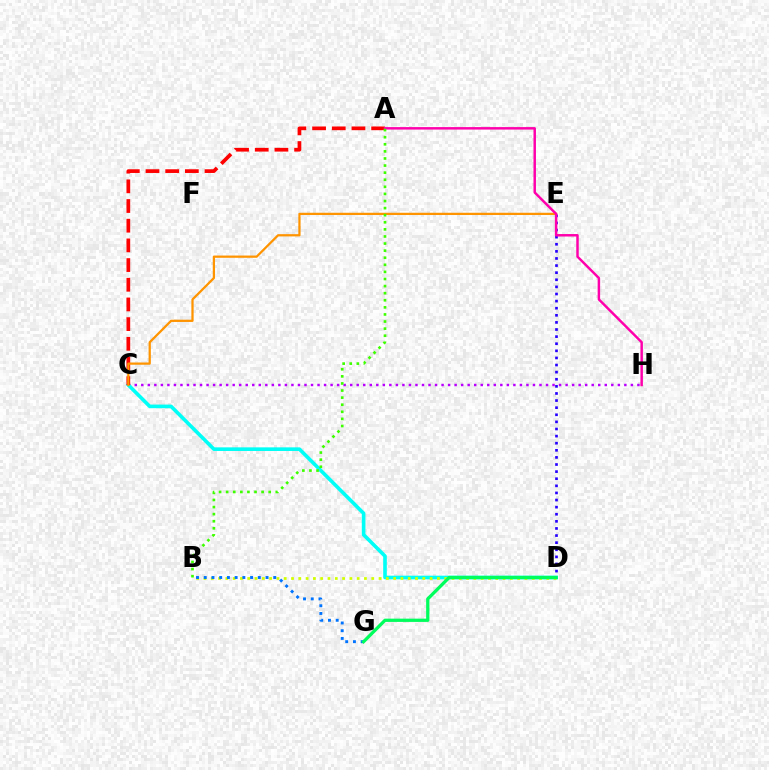{('D', 'E'): [{'color': '#2500ff', 'line_style': 'dotted', 'thickness': 1.93}], ('C', 'H'): [{'color': '#b900ff', 'line_style': 'dotted', 'thickness': 1.77}], ('C', 'D'): [{'color': '#00fff6', 'line_style': 'solid', 'thickness': 2.61}], ('A', 'C'): [{'color': '#ff0000', 'line_style': 'dashed', 'thickness': 2.67}], ('C', 'E'): [{'color': '#ff9400', 'line_style': 'solid', 'thickness': 1.62}], ('B', 'D'): [{'color': '#d1ff00', 'line_style': 'dotted', 'thickness': 1.98}], ('B', 'G'): [{'color': '#0074ff', 'line_style': 'dotted', 'thickness': 2.1}], ('A', 'H'): [{'color': '#ff00ac', 'line_style': 'solid', 'thickness': 1.78}], ('A', 'B'): [{'color': '#3dff00', 'line_style': 'dotted', 'thickness': 1.93}], ('D', 'G'): [{'color': '#00ff5c', 'line_style': 'solid', 'thickness': 2.36}]}